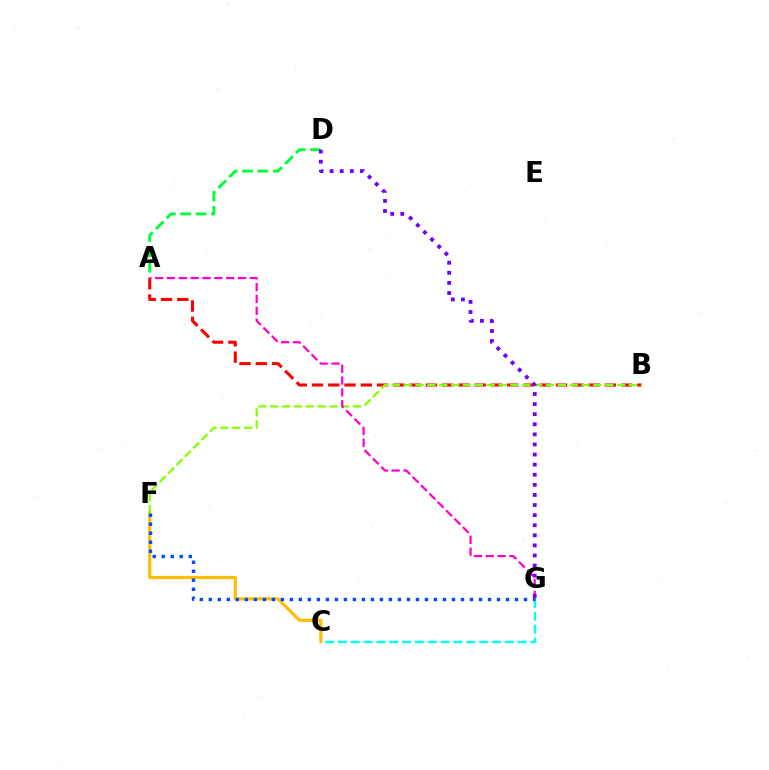{('A', 'B'): [{'color': '#ff0000', 'line_style': 'dashed', 'thickness': 2.21}], ('A', 'D'): [{'color': '#00ff39', 'line_style': 'dashed', 'thickness': 2.09}], ('C', 'F'): [{'color': '#ffbd00', 'line_style': 'solid', 'thickness': 2.27}], ('C', 'G'): [{'color': '#00fff6', 'line_style': 'dashed', 'thickness': 1.74}], ('F', 'G'): [{'color': '#004bff', 'line_style': 'dotted', 'thickness': 2.45}], ('B', 'F'): [{'color': '#84ff00', 'line_style': 'dashed', 'thickness': 1.61}], ('A', 'G'): [{'color': '#ff00cf', 'line_style': 'dashed', 'thickness': 1.61}], ('D', 'G'): [{'color': '#7200ff', 'line_style': 'dotted', 'thickness': 2.74}]}